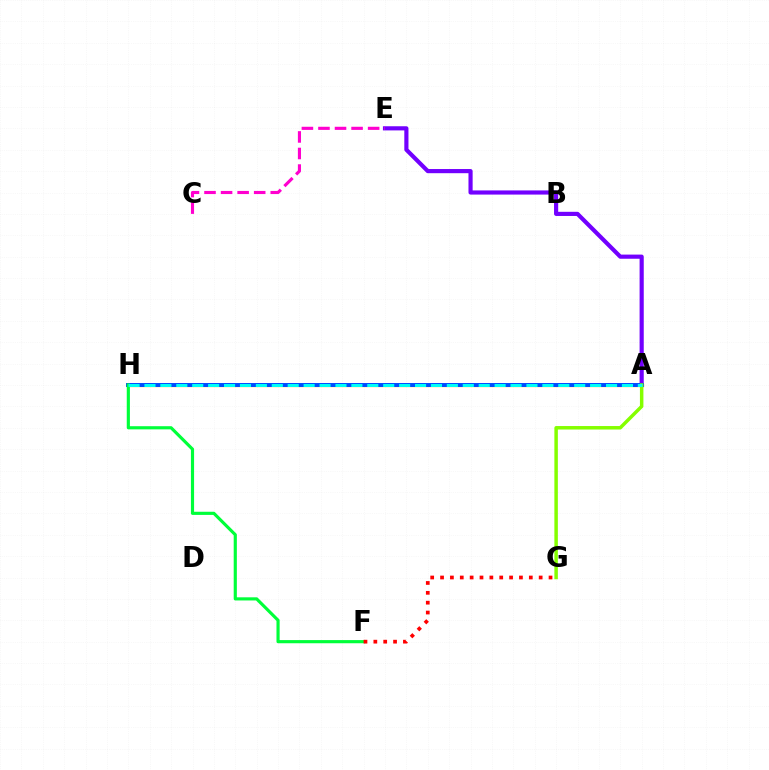{('A', 'H'): [{'color': '#ffbd00', 'line_style': 'solid', 'thickness': 2.37}, {'color': '#004bff', 'line_style': 'solid', 'thickness': 2.85}, {'color': '#00fff6', 'line_style': 'dashed', 'thickness': 2.16}], ('A', 'E'): [{'color': '#7200ff', 'line_style': 'solid', 'thickness': 2.99}], ('F', 'H'): [{'color': '#00ff39', 'line_style': 'solid', 'thickness': 2.27}], ('A', 'G'): [{'color': '#84ff00', 'line_style': 'solid', 'thickness': 2.51}], ('C', 'E'): [{'color': '#ff00cf', 'line_style': 'dashed', 'thickness': 2.25}], ('F', 'G'): [{'color': '#ff0000', 'line_style': 'dotted', 'thickness': 2.68}]}